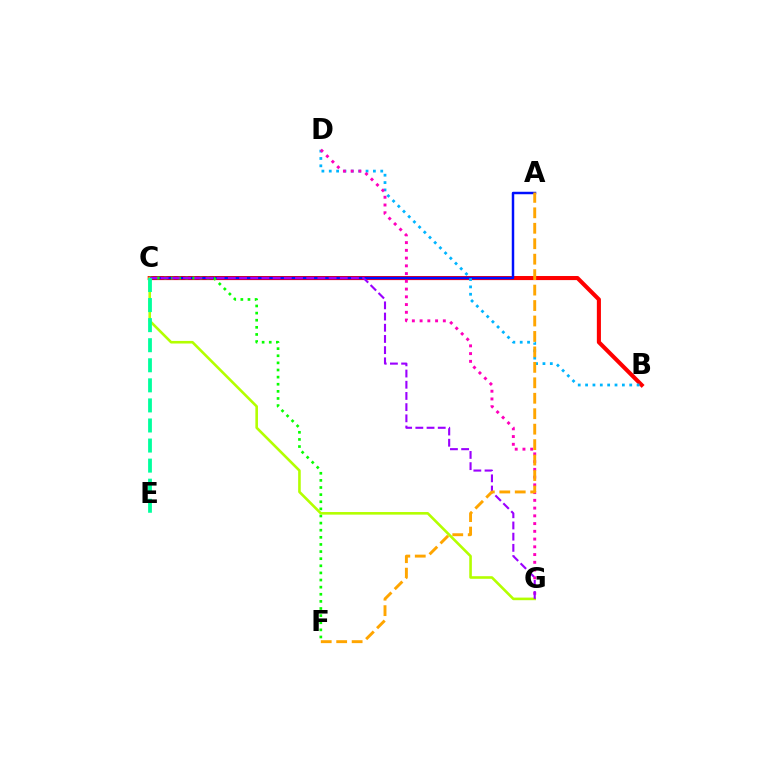{('B', 'C'): [{'color': '#ff0000', 'line_style': 'solid', 'thickness': 2.94}], ('A', 'C'): [{'color': '#0010ff', 'line_style': 'solid', 'thickness': 1.78}], ('C', 'F'): [{'color': '#08ff00', 'line_style': 'dotted', 'thickness': 1.93}], ('B', 'D'): [{'color': '#00b5ff', 'line_style': 'dotted', 'thickness': 2.0}], ('C', 'G'): [{'color': '#b3ff00', 'line_style': 'solid', 'thickness': 1.87}, {'color': '#9b00ff', 'line_style': 'dashed', 'thickness': 1.52}], ('D', 'G'): [{'color': '#ff00bd', 'line_style': 'dotted', 'thickness': 2.1}], ('C', 'E'): [{'color': '#00ff9d', 'line_style': 'dashed', 'thickness': 2.73}], ('A', 'F'): [{'color': '#ffa500', 'line_style': 'dashed', 'thickness': 2.1}]}